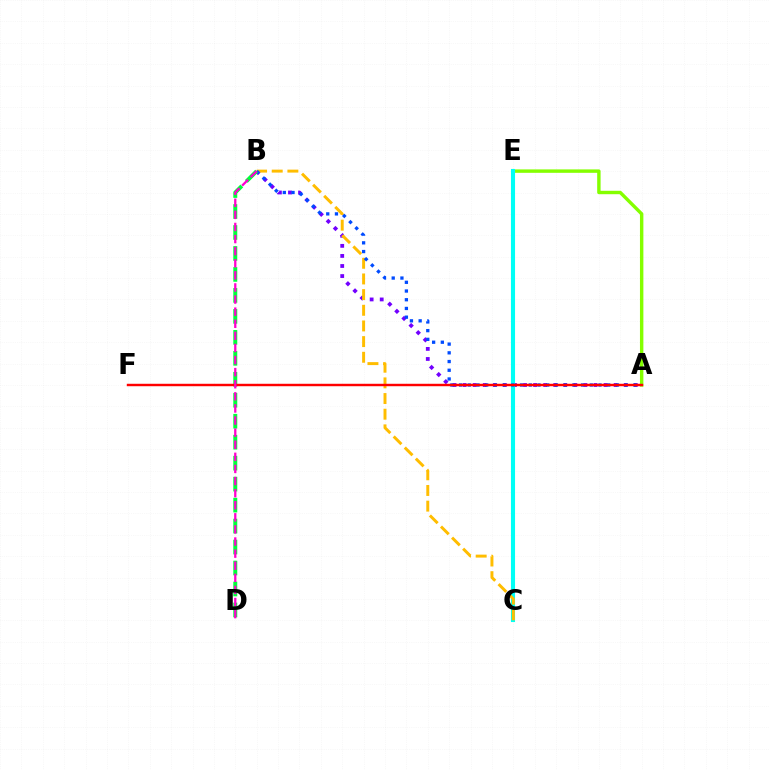{('A', 'B'): [{'color': '#7200ff', 'line_style': 'dotted', 'thickness': 2.74}, {'color': '#004bff', 'line_style': 'dotted', 'thickness': 2.37}], ('A', 'E'): [{'color': '#84ff00', 'line_style': 'solid', 'thickness': 2.46}], ('C', 'E'): [{'color': '#00fff6', 'line_style': 'solid', 'thickness': 2.95}], ('B', 'C'): [{'color': '#ffbd00', 'line_style': 'dashed', 'thickness': 2.13}], ('B', 'D'): [{'color': '#00ff39', 'line_style': 'dashed', 'thickness': 2.85}, {'color': '#ff00cf', 'line_style': 'dashed', 'thickness': 1.64}], ('A', 'F'): [{'color': '#ff0000', 'line_style': 'solid', 'thickness': 1.75}]}